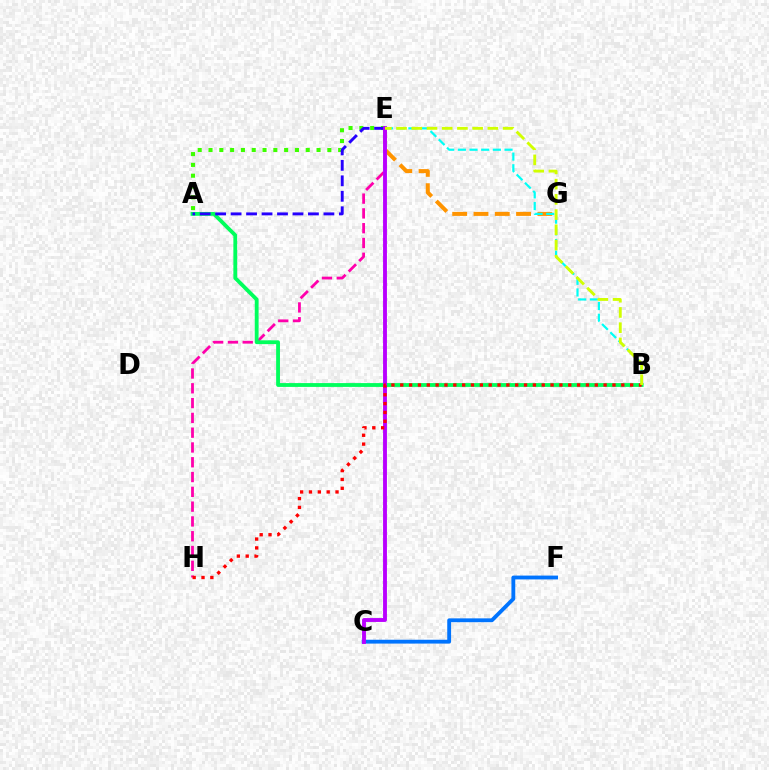{('A', 'E'): [{'color': '#3dff00', 'line_style': 'dotted', 'thickness': 2.94}, {'color': '#2500ff', 'line_style': 'dashed', 'thickness': 2.1}], ('E', 'G'): [{'color': '#ff9400', 'line_style': 'dashed', 'thickness': 2.89}], ('B', 'E'): [{'color': '#00fff6', 'line_style': 'dashed', 'thickness': 1.58}, {'color': '#d1ff00', 'line_style': 'dashed', 'thickness': 2.07}], ('E', 'H'): [{'color': '#ff00ac', 'line_style': 'dashed', 'thickness': 2.01}], ('A', 'B'): [{'color': '#00ff5c', 'line_style': 'solid', 'thickness': 2.75}], ('C', 'F'): [{'color': '#0074ff', 'line_style': 'solid', 'thickness': 2.76}], ('C', 'E'): [{'color': '#b900ff', 'line_style': 'solid', 'thickness': 2.79}], ('B', 'H'): [{'color': '#ff0000', 'line_style': 'dotted', 'thickness': 2.4}]}